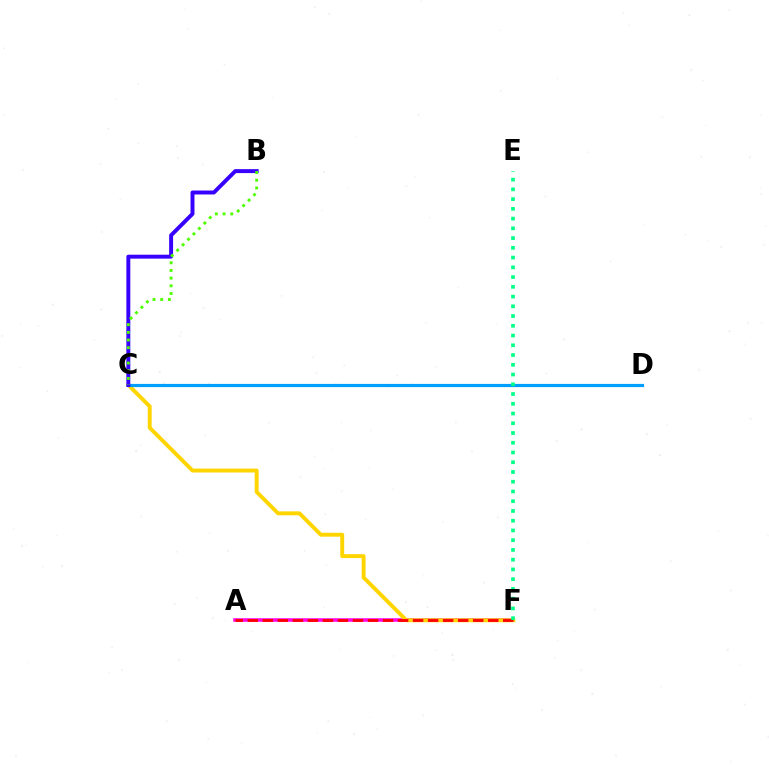{('A', 'F'): [{'color': '#ff00ed', 'line_style': 'solid', 'thickness': 2.54}, {'color': '#ff0000', 'line_style': 'dashed', 'thickness': 2.04}], ('C', 'F'): [{'color': '#ffd500', 'line_style': 'solid', 'thickness': 2.81}], ('C', 'D'): [{'color': '#009eff', 'line_style': 'solid', 'thickness': 2.3}], ('B', 'C'): [{'color': '#3700ff', 'line_style': 'solid', 'thickness': 2.83}, {'color': '#4fff00', 'line_style': 'dotted', 'thickness': 2.09}], ('E', 'F'): [{'color': '#00ff86', 'line_style': 'dotted', 'thickness': 2.65}]}